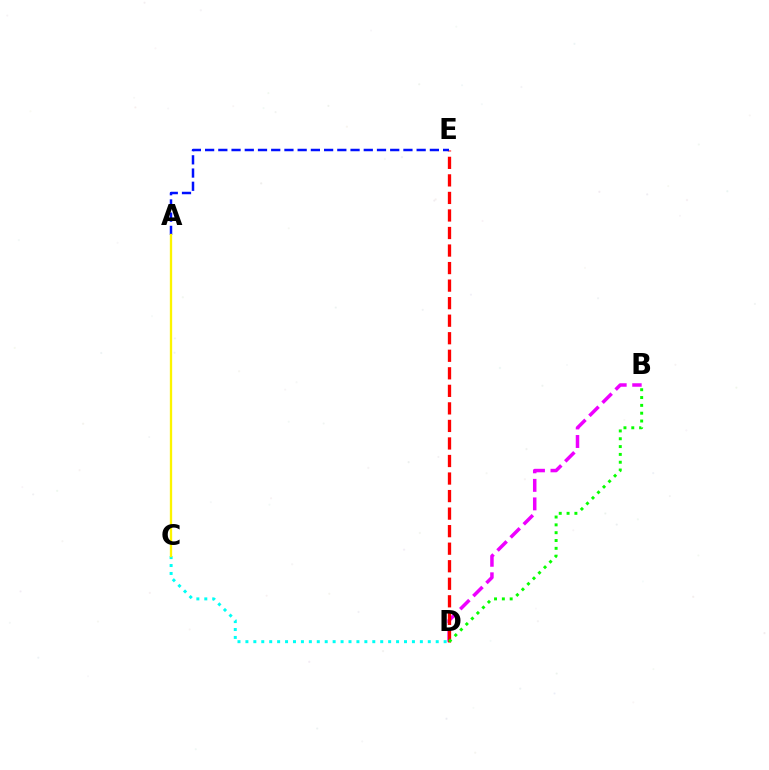{('C', 'D'): [{'color': '#00fff6', 'line_style': 'dotted', 'thickness': 2.15}], ('B', 'D'): [{'color': '#ee00ff', 'line_style': 'dashed', 'thickness': 2.52}, {'color': '#08ff00', 'line_style': 'dotted', 'thickness': 2.13}], ('D', 'E'): [{'color': '#ff0000', 'line_style': 'dashed', 'thickness': 2.38}], ('A', 'E'): [{'color': '#0010ff', 'line_style': 'dashed', 'thickness': 1.8}], ('A', 'C'): [{'color': '#fcf500', 'line_style': 'solid', 'thickness': 1.66}]}